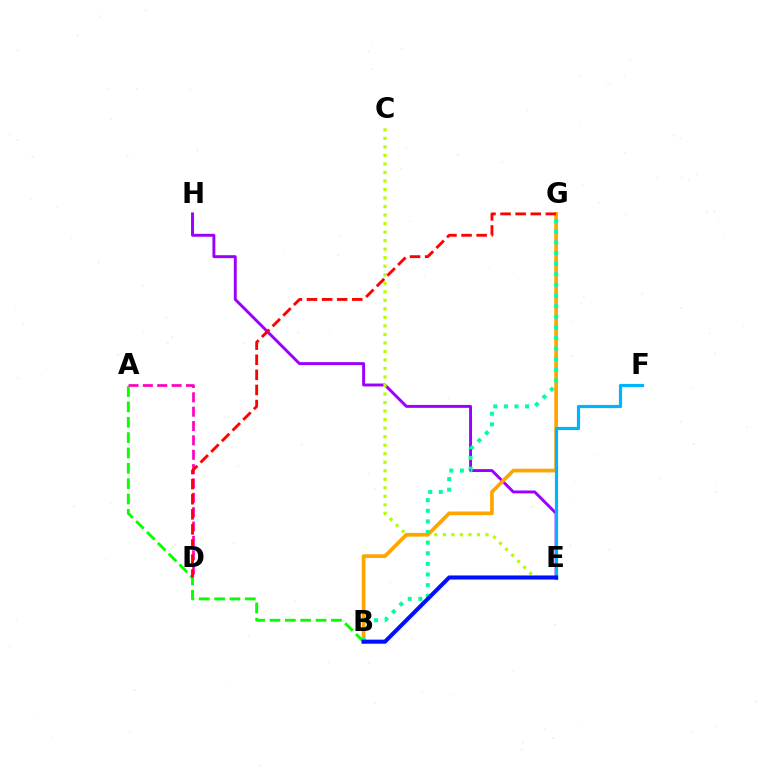{('A', 'B'): [{'color': '#08ff00', 'line_style': 'dashed', 'thickness': 2.09}], ('E', 'H'): [{'color': '#9b00ff', 'line_style': 'solid', 'thickness': 2.1}], ('C', 'E'): [{'color': '#b3ff00', 'line_style': 'dotted', 'thickness': 2.32}], ('A', 'D'): [{'color': '#ff00bd', 'line_style': 'dashed', 'thickness': 1.95}], ('B', 'G'): [{'color': '#ffa500', 'line_style': 'solid', 'thickness': 2.67}, {'color': '#00ff9d', 'line_style': 'dotted', 'thickness': 2.89}], ('E', 'F'): [{'color': '#00b5ff', 'line_style': 'solid', 'thickness': 2.3}], ('D', 'G'): [{'color': '#ff0000', 'line_style': 'dashed', 'thickness': 2.05}], ('B', 'E'): [{'color': '#0010ff', 'line_style': 'solid', 'thickness': 2.93}]}